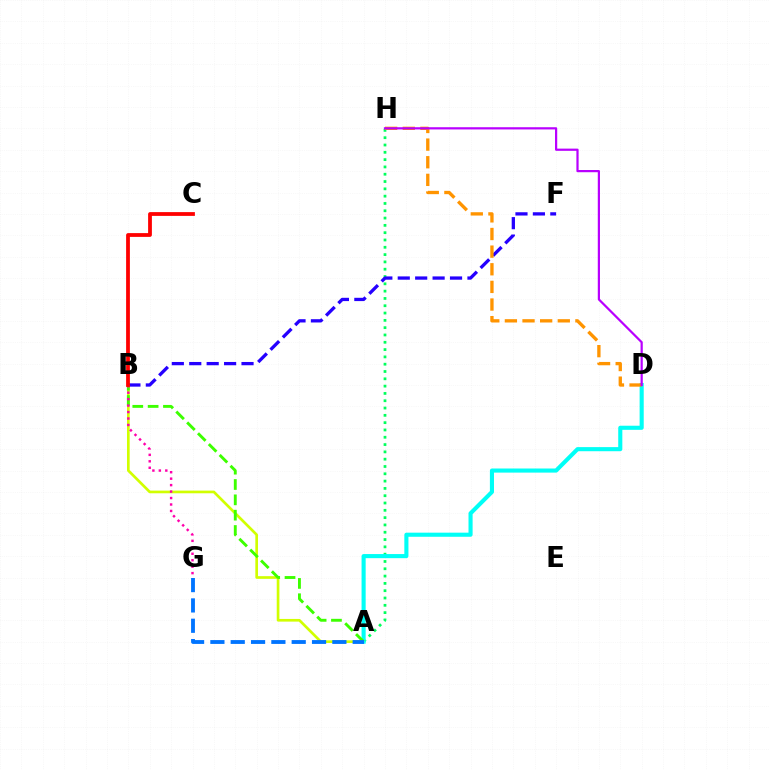{('A', 'H'): [{'color': '#00ff5c', 'line_style': 'dotted', 'thickness': 1.99}], ('A', 'B'): [{'color': '#d1ff00', 'line_style': 'solid', 'thickness': 1.93}, {'color': '#3dff00', 'line_style': 'dashed', 'thickness': 2.08}], ('A', 'D'): [{'color': '#00fff6', 'line_style': 'solid', 'thickness': 2.96}], ('B', 'F'): [{'color': '#2500ff', 'line_style': 'dashed', 'thickness': 2.37}], ('B', 'G'): [{'color': '#ff00ac', 'line_style': 'dotted', 'thickness': 1.75}], ('A', 'G'): [{'color': '#0074ff', 'line_style': 'dashed', 'thickness': 2.76}], ('B', 'C'): [{'color': '#ff0000', 'line_style': 'solid', 'thickness': 2.72}], ('D', 'H'): [{'color': '#ff9400', 'line_style': 'dashed', 'thickness': 2.4}, {'color': '#b900ff', 'line_style': 'solid', 'thickness': 1.6}]}